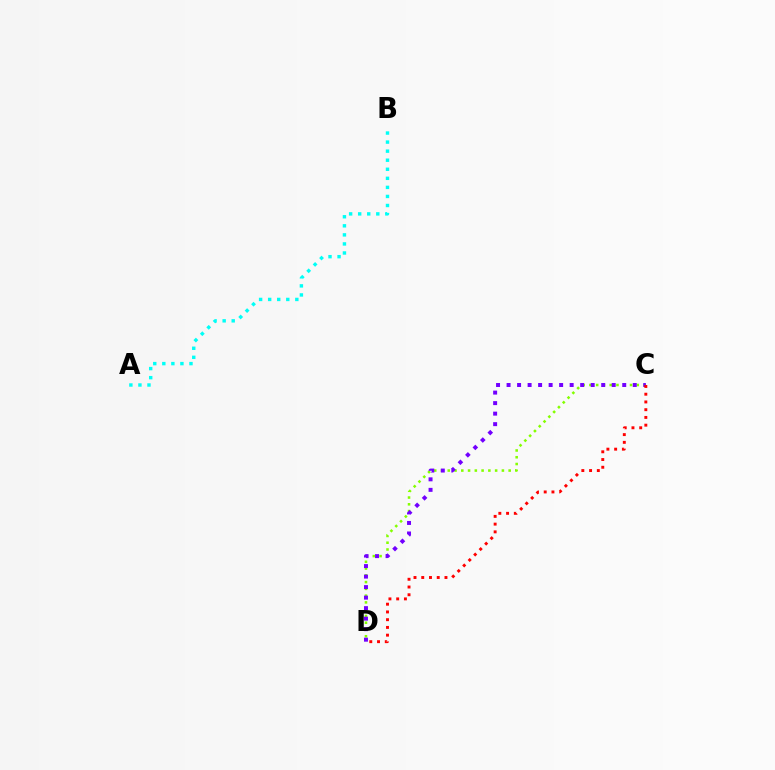{('A', 'B'): [{'color': '#00fff6', 'line_style': 'dotted', 'thickness': 2.46}], ('C', 'D'): [{'color': '#84ff00', 'line_style': 'dotted', 'thickness': 1.84}, {'color': '#7200ff', 'line_style': 'dotted', 'thickness': 2.86}, {'color': '#ff0000', 'line_style': 'dotted', 'thickness': 2.1}]}